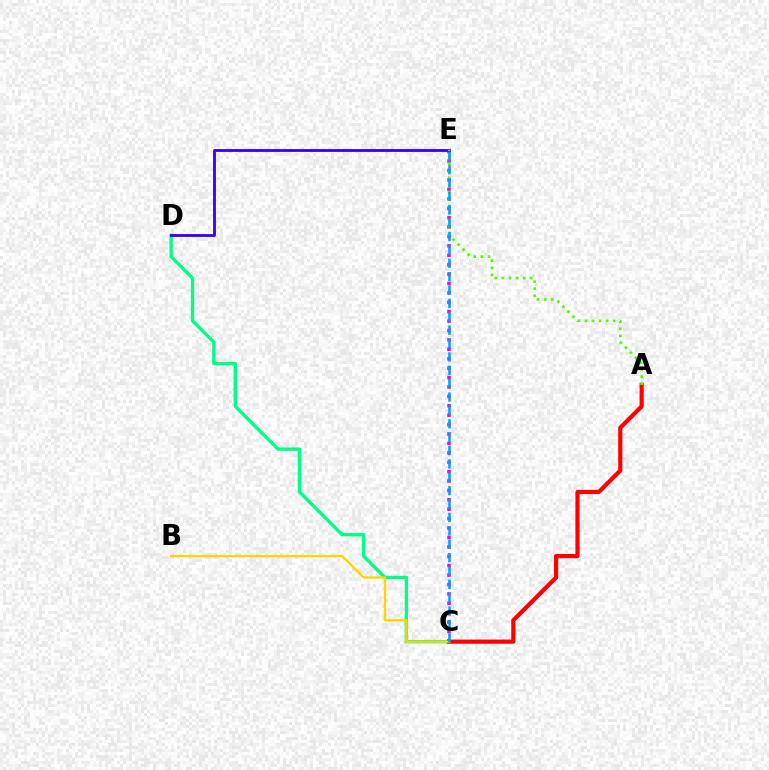{('C', 'D'): [{'color': '#00ff86', 'line_style': 'solid', 'thickness': 2.42}], ('C', 'E'): [{'color': '#ff00ed', 'line_style': 'dotted', 'thickness': 2.56}, {'color': '#009eff', 'line_style': 'dashed', 'thickness': 1.82}], ('A', 'C'): [{'color': '#ff0000', 'line_style': 'solid', 'thickness': 3.0}], ('D', 'E'): [{'color': '#3700ff', 'line_style': 'solid', 'thickness': 2.04}], ('A', 'E'): [{'color': '#4fff00', 'line_style': 'dotted', 'thickness': 1.92}], ('B', 'C'): [{'color': '#ffd500', 'line_style': 'solid', 'thickness': 1.66}]}